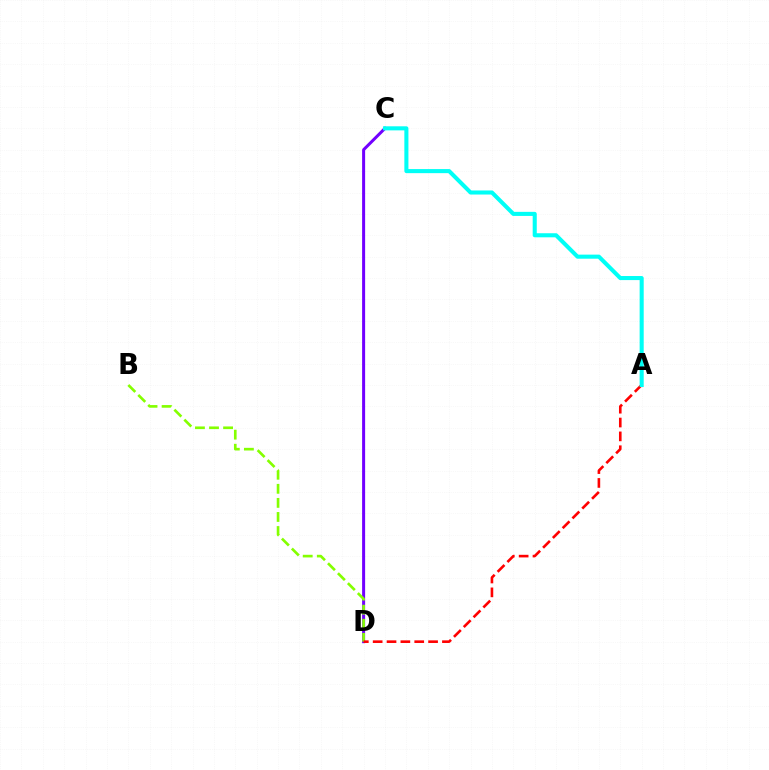{('C', 'D'): [{'color': '#7200ff', 'line_style': 'solid', 'thickness': 2.17}], ('B', 'D'): [{'color': '#84ff00', 'line_style': 'dashed', 'thickness': 1.91}], ('A', 'D'): [{'color': '#ff0000', 'line_style': 'dashed', 'thickness': 1.88}], ('A', 'C'): [{'color': '#00fff6', 'line_style': 'solid', 'thickness': 2.93}]}